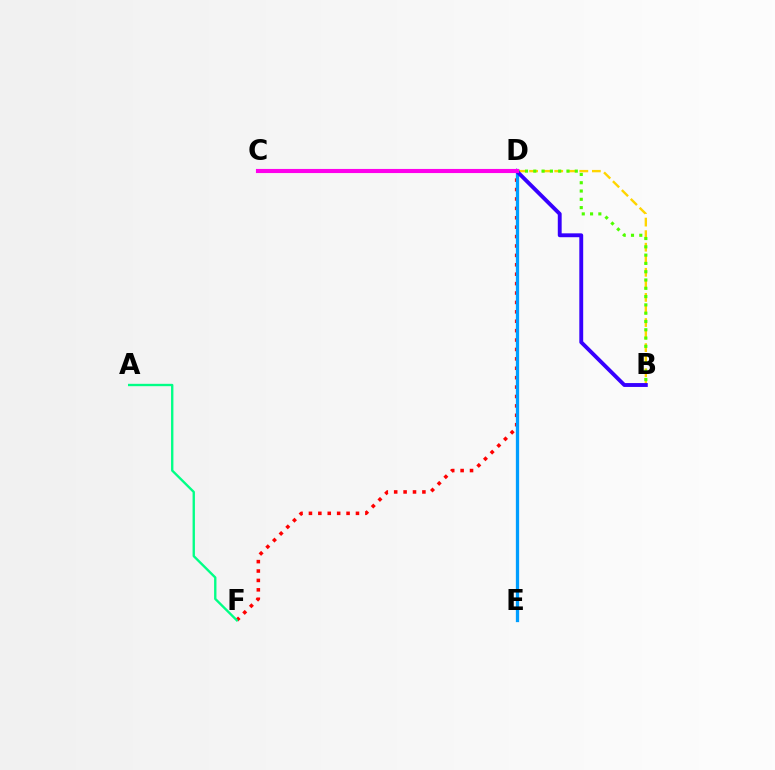{('D', 'F'): [{'color': '#ff0000', 'line_style': 'dotted', 'thickness': 2.56}], ('B', 'D'): [{'color': '#ffd500', 'line_style': 'dashed', 'thickness': 1.71}, {'color': '#4fff00', 'line_style': 'dotted', 'thickness': 2.25}, {'color': '#3700ff', 'line_style': 'solid', 'thickness': 2.79}], ('D', 'E'): [{'color': '#009eff', 'line_style': 'solid', 'thickness': 2.36}], ('A', 'F'): [{'color': '#00ff86', 'line_style': 'solid', 'thickness': 1.7}], ('C', 'D'): [{'color': '#ff00ed', 'line_style': 'solid', 'thickness': 2.96}]}